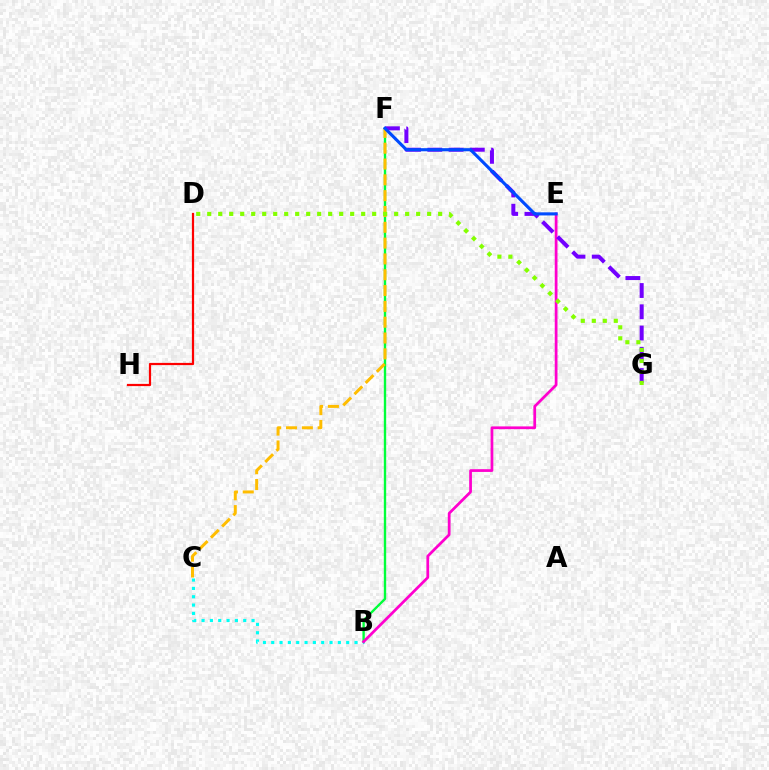{('B', 'F'): [{'color': '#00ff39', 'line_style': 'solid', 'thickness': 1.71}], ('B', 'C'): [{'color': '#00fff6', 'line_style': 'dotted', 'thickness': 2.26}], ('C', 'F'): [{'color': '#ffbd00', 'line_style': 'dashed', 'thickness': 2.15}], ('B', 'E'): [{'color': '#ff00cf', 'line_style': 'solid', 'thickness': 1.98}], ('F', 'G'): [{'color': '#7200ff', 'line_style': 'dashed', 'thickness': 2.89}], ('D', 'G'): [{'color': '#84ff00', 'line_style': 'dotted', 'thickness': 2.99}], ('E', 'F'): [{'color': '#004bff', 'line_style': 'solid', 'thickness': 2.24}], ('D', 'H'): [{'color': '#ff0000', 'line_style': 'solid', 'thickness': 1.6}]}